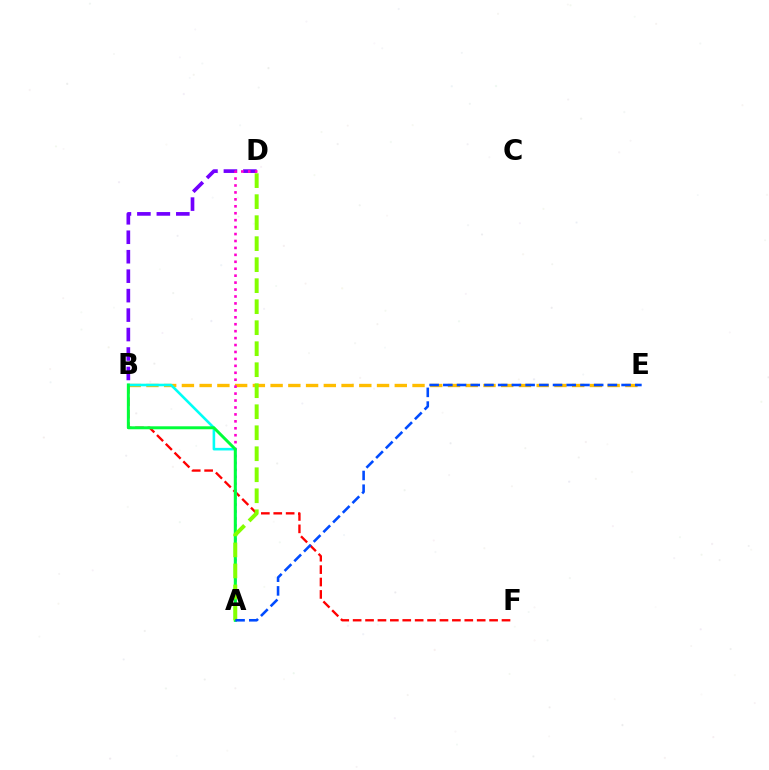{('B', 'D'): [{'color': '#7200ff', 'line_style': 'dashed', 'thickness': 2.64}], ('B', 'E'): [{'color': '#ffbd00', 'line_style': 'dashed', 'thickness': 2.41}], ('B', 'F'): [{'color': '#ff0000', 'line_style': 'dashed', 'thickness': 1.69}], ('A', 'D'): [{'color': '#ff00cf', 'line_style': 'dotted', 'thickness': 1.88}, {'color': '#84ff00', 'line_style': 'dashed', 'thickness': 2.85}], ('A', 'B'): [{'color': '#00fff6', 'line_style': 'solid', 'thickness': 1.87}, {'color': '#00ff39', 'line_style': 'solid', 'thickness': 2.13}], ('A', 'E'): [{'color': '#004bff', 'line_style': 'dashed', 'thickness': 1.86}]}